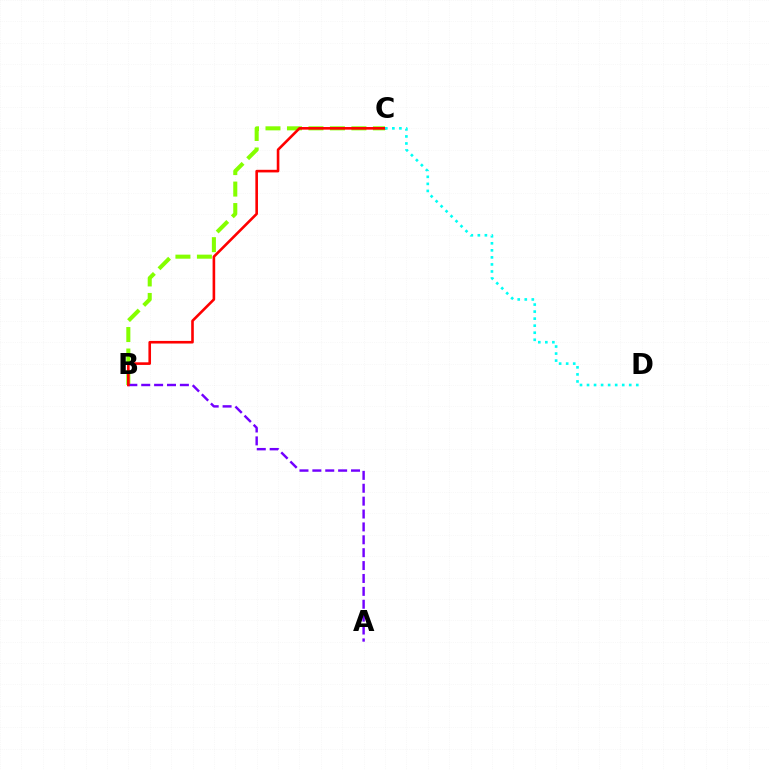{('B', 'C'): [{'color': '#84ff00', 'line_style': 'dashed', 'thickness': 2.92}, {'color': '#ff0000', 'line_style': 'solid', 'thickness': 1.88}], ('A', 'B'): [{'color': '#7200ff', 'line_style': 'dashed', 'thickness': 1.75}], ('C', 'D'): [{'color': '#00fff6', 'line_style': 'dotted', 'thickness': 1.91}]}